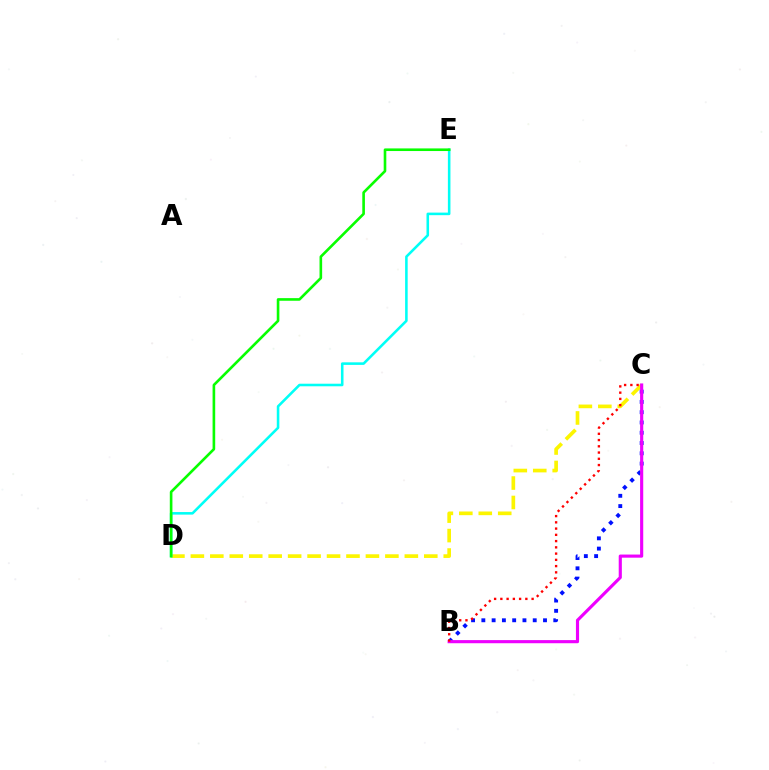{('C', 'D'): [{'color': '#fcf500', 'line_style': 'dashed', 'thickness': 2.64}], ('D', 'E'): [{'color': '#00fff6', 'line_style': 'solid', 'thickness': 1.85}, {'color': '#08ff00', 'line_style': 'solid', 'thickness': 1.89}], ('B', 'C'): [{'color': '#0010ff', 'line_style': 'dotted', 'thickness': 2.79}, {'color': '#ee00ff', 'line_style': 'solid', 'thickness': 2.25}, {'color': '#ff0000', 'line_style': 'dotted', 'thickness': 1.7}]}